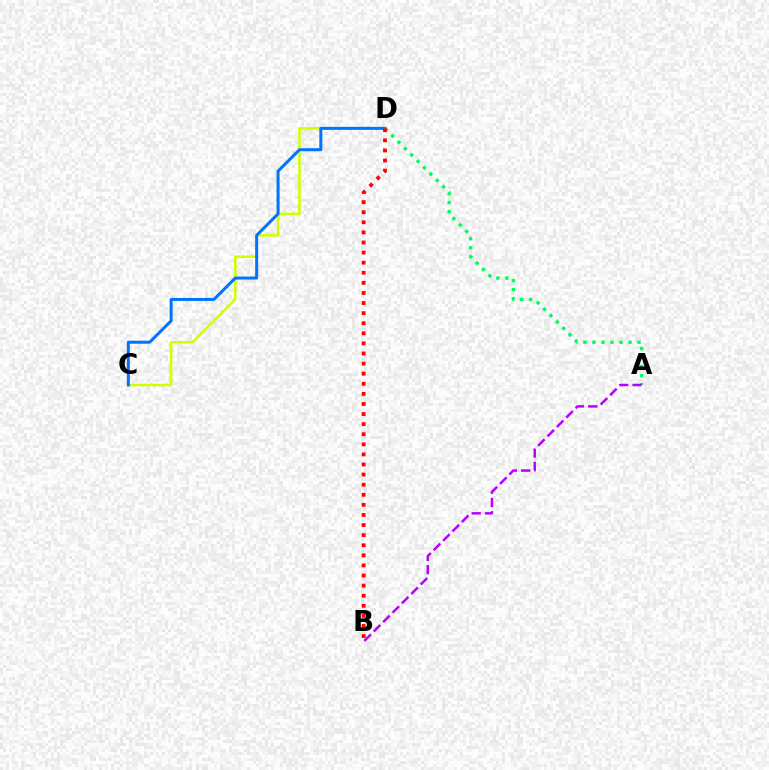{('C', 'D'): [{'color': '#d1ff00', 'line_style': 'solid', 'thickness': 1.83}, {'color': '#0074ff', 'line_style': 'solid', 'thickness': 2.16}], ('A', 'D'): [{'color': '#00ff5c', 'line_style': 'dotted', 'thickness': 2.45}], ('B', 'D'): [{'color': '#ff0000', 'line_style': 'dotted', 'thickness': 2.74}], ('A', 'B'): [{'color': '#b900ff', 'line_style': 'dashed', 'thickness': 1.8}]}